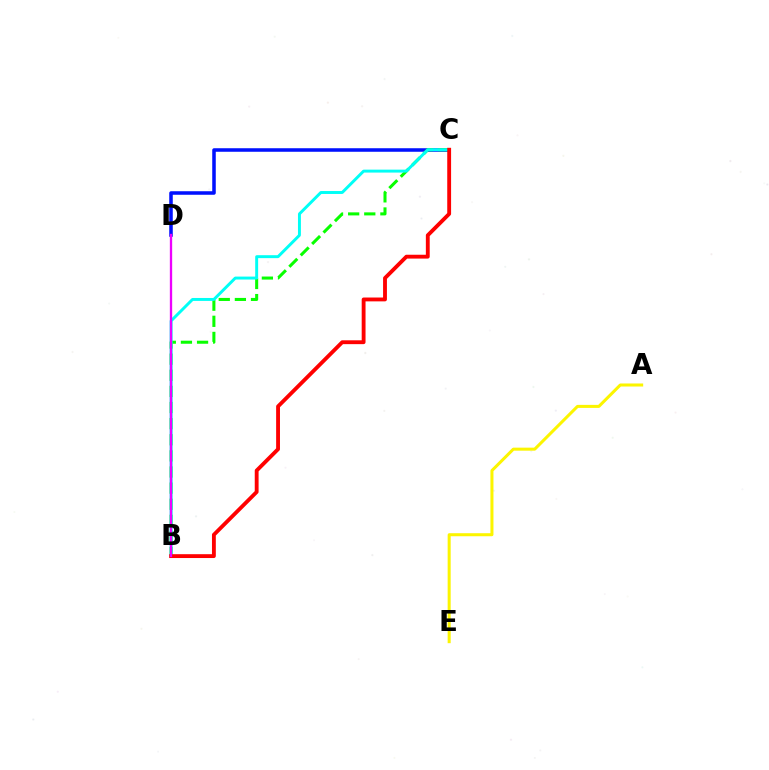{('C', 'D'): [{'color': '#0010ff', 'line_style': 'solid', 'thickness': 2.54}], ('B', 'C'): [{'color': '#08ff00', 'line_style': 'dashed', 'thickness': 2.19}, {'color': '#00fff6', 'line_style': 'solid', 'thickness': 2.12}, {'color': '#ff0000', 'line_style': 'solid', 'thickness': 2.77}], ('A', 'E'): [{'color': '#fcf500', 'line_style': 'solid', 'thickness': 2.18}], ('B', 'D'): [{'color': '#ee00ff', 'line_style': 'solid', 'thickness': 1.67}]}